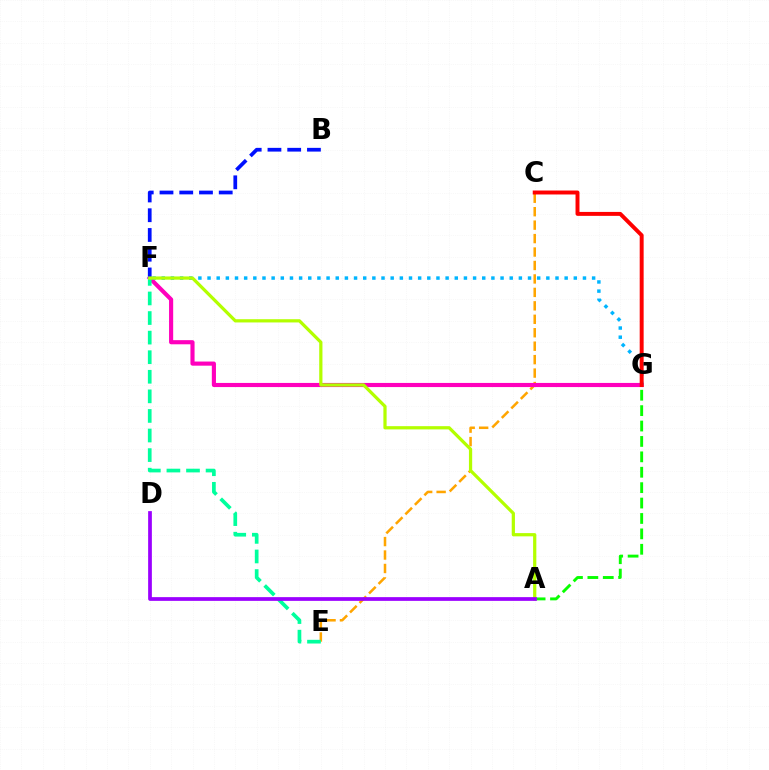{('C', 'E'): [{'color': '#ffa500', 'line_style': 'dashed', 'thickness': 1.83}], ('F', 'G'): [{'color': '#ff00bd', 'line_style': 'solid', 'thickness': 2.97}, {'color': '#00b5ff', 'line_style': 'dotted', 'thickness': 2.49}], ('A', 'G'): [{'color': '#08ff00', 'line_style': 'dashed', 'thickness': 2.09}], ('E', 'F'): [{'color': '#00ff9d', 'line_style': 'dashed', 'thickness': 2.66}], ('B', 'F'): [{'color': '#0010ff', 'line_style': 'dashed', 'thickness': 2.68}], ('A', 'F'): [{'color': '#b3ff00', 'line_style': 'solid', 'thickness': 2.33}], ('A', 'D'): [{'color': '#9b00ff', 'line_style': 'solid', 'thickness': 2.68}], ('C', 'G'): [{'color': '#ff0000', 'line_style': 'solid', 'thickness': 2.84}]}